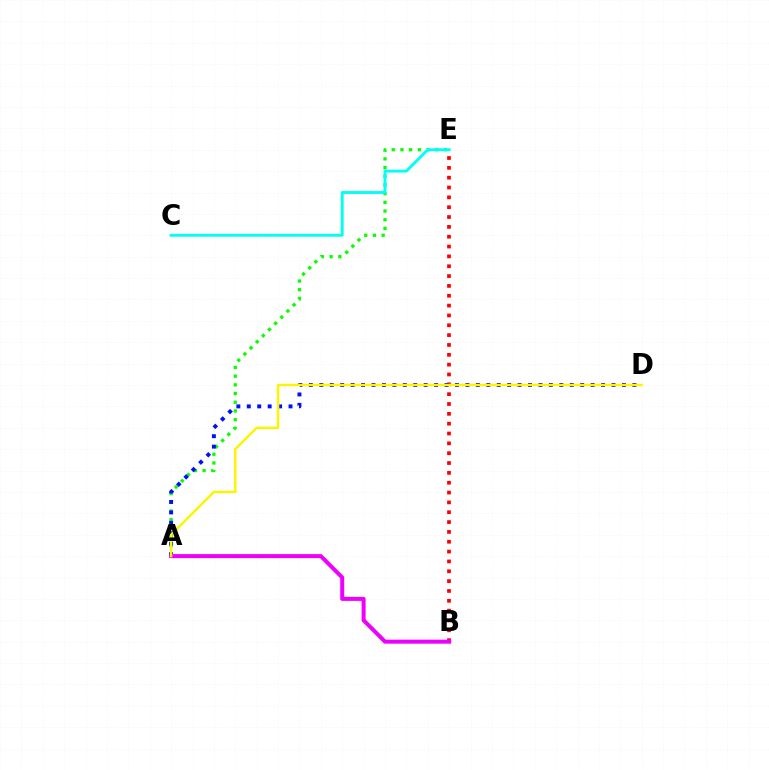{('A', 'E'): [{'color': '#08ff00', 'line_style': 'dotted', 'thickness': 2.36}], ('B', 'E'): [{'color': '#ff0000', 'line_style': 'dotted', 'thickness': 2.67}], ('C', 'E'): [{'color': '#00fff6', 'line_style': 'solid', 'thickness': 2.08}], ('A', 'D'): [{'color': '#0010ff', 'line_style': 'dotted', 'thickness': 2.84}, {'color': '#fcf500', 'line_style': 'solid', 'thickness': 1.75}], ('A', 'B'): [{'color': '#ee00ff', 'line_style': 'solid', 'thickness': 2.89}]}